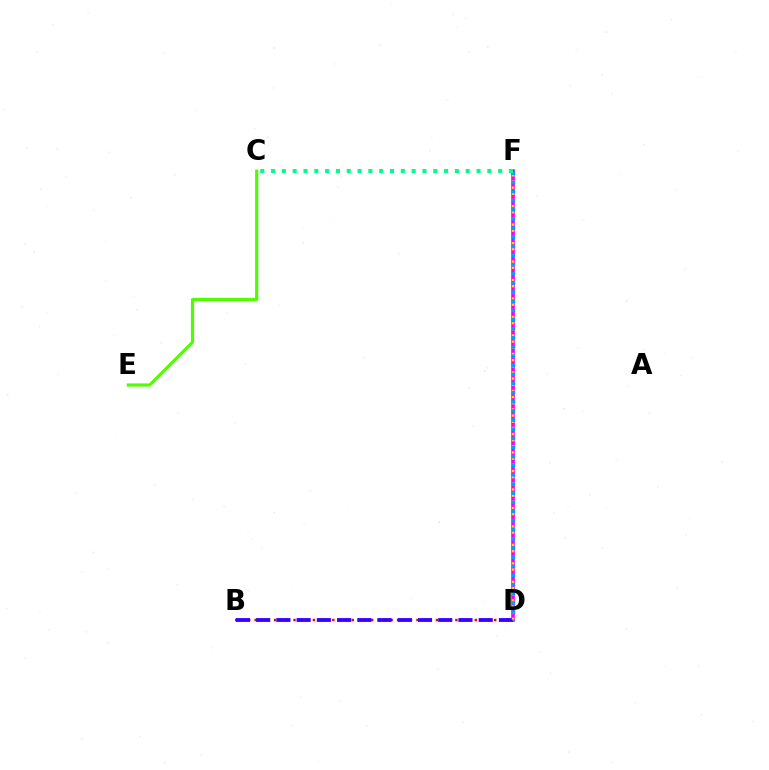{('C', 'E'): [{'color': '#4fff00', 'line_style': 'solid', 'thickness': 2.28}], ('D', 'F'): [{'color': '#ff00ed', 'line_style': 'solid', 'thickness': 2.64}, {'color': '#ffd500', 'line_style': 'dotted', 'thickness': 1.67}, {'color': '#009eff', 'line_style': 'dotted', 'thickness': 2.48}], ('B', 'D'): [{'color': '#ff0000', 'line_style': 'dotted', 'thickness': 1.76}, {'color': '#3700ff', 'line_style': 'dashed', 'thickness': 2.75}], ('C', 'F'): [{'color': '#00ff86', 'line_style': 'dotted', 'thickness': 2.94}]}